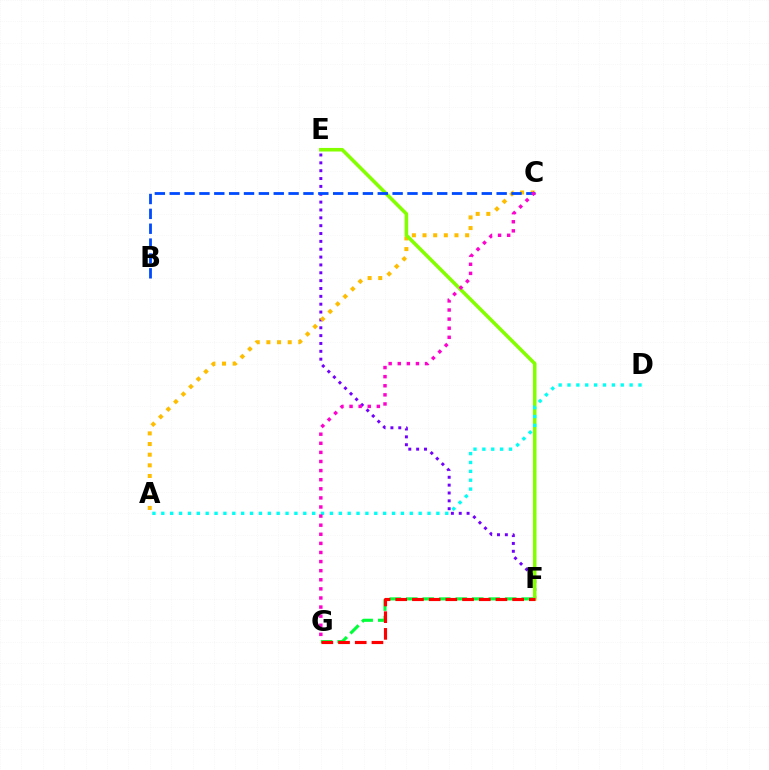{('E', 'F'): [{'color': '#7200ff', 'line_style': 'dotted', 'thickness': 2.13}, {'color': '#84ff00', 'line_style': 'solid', 'thickness': 2.57}], ('A', 'C'): [{'color': '#ffbd00', 'line_style': 'dotted', 'thickness': 2.89}], ('A', 'D'): [{'color': '#00fff6', 'line_style': 'dotted', 'thickness': 2.41}], ('B', 'C'): [{'color': '#004bff', 'line_style': 'dashed', 'thickness': 2.02}], ('F', 'G'): [{'color': '#00ff39', 'line_style': 'dashed', 'thickness': 2.24}, {'color': '#ff0000', 'line_style': 'dashed', 'thickness': 2.27}], ('C', 'G'): [{'color': '#ff00cf', 'line_style': 'dotted', 'thickness': 2.47}]}